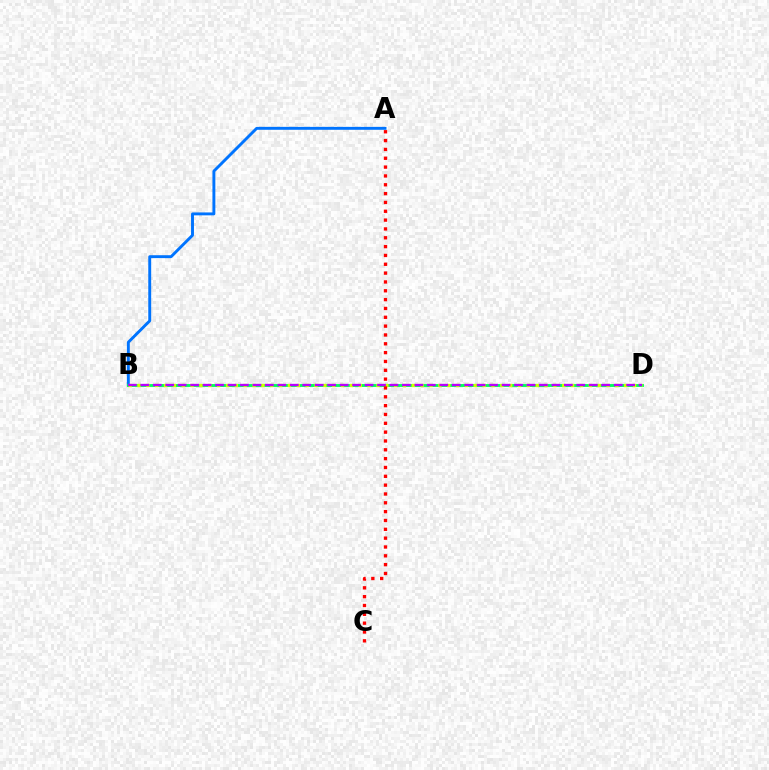{('A', 'B'): [{'color': '#0074ff', 'line_style': 'solid', 'thickness': 2.1}], ('B', 'D'): [{'color': '#00ff5c', 'line_style': 'solid', 'thickness': 2.06}, {'color': '#d1ff00', 'line_style': 'dotted', 'thickness': 2.4}, {'color': '#b900ff', 'line_style': 'dashed', 'thickness': 1.69}], ('A', 'C'): [{'color': '#ff0000', 'line_style': 'dotted', 'thickness': 2.4}]}